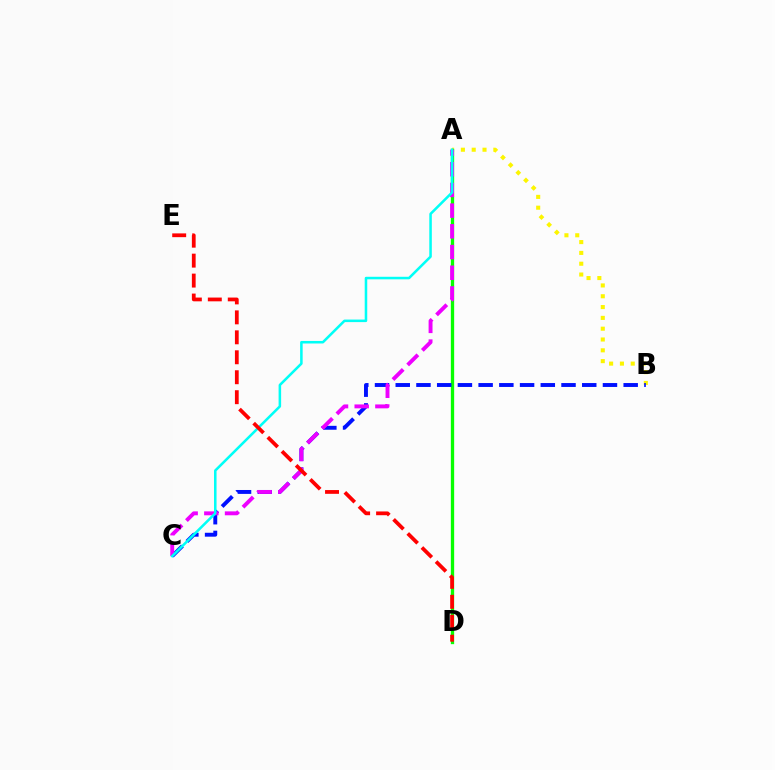{('A', 'B'): [{'color': '#fcf500', 'line_style': 'dotted', 'thickness': 2.94}], ('A', 'D'): [{'color': '#08ff00', 'line_style': 'solid', 'thickness': 2.39}], ('B', 'C'): [{'color': '#0010ff', 'line_style': 'dashed', 'thickness': 2.82}], ('A', 'C'): [{'color': '#ee00ff', 'line_style': 'dashed', 'thickness': 2.81}, {'color': '#00fff6', 'line_style': 'solid', 'thickness': 1.83}], ('D', 'E'): [{'color': '#ff0000', 'line_style': 'dashed', 'thickness': 2.71}]}